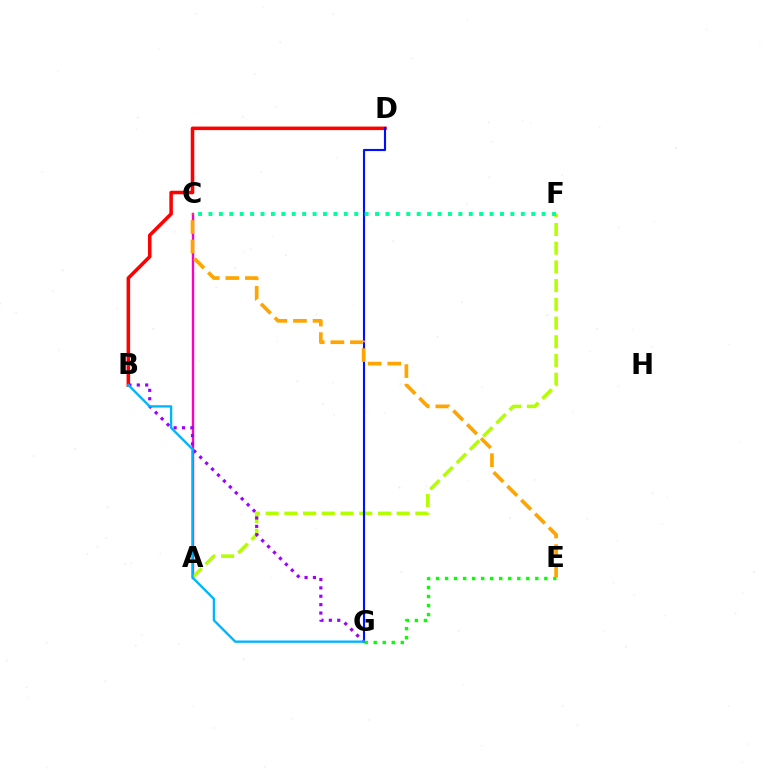{('A', 'C'): [{'color': '#ff00bd', 'line_style': 'solid', 'thickness': 1.71}], ('A', 'F'): [{'color': '#b3ff00', 'line_style': 'dashed', 'thickness': 2.54}], ('B', 'D'): [{'color': '#ff0000', 'line_style': 'solid', 'thickness': 2.54}], ('D', 'G'): [{'color': '#0010ff', 'line_style': 'solid', 'thickness': 1.54}], ('B', 'G'): [{'color': '#9b00ff', 'line_style': 'dotted', 'thickness': 2.28}, {'color': '#00b5ff', 'line_style': 'solid', 'thickness': 1.69}], ('C', 'F'): [{'color': '#00ff9d', 'line_style': 'dotted', 'thickness': 2.83}], ('E', 'G'): [{'color': '#08ff00', 'line_style': 'dotted', 'thickness': 2.45}], ('C', 'E'): [{'color': '#ffa500', 'line_style': 'dashed', 'thickness': 2.66}]}